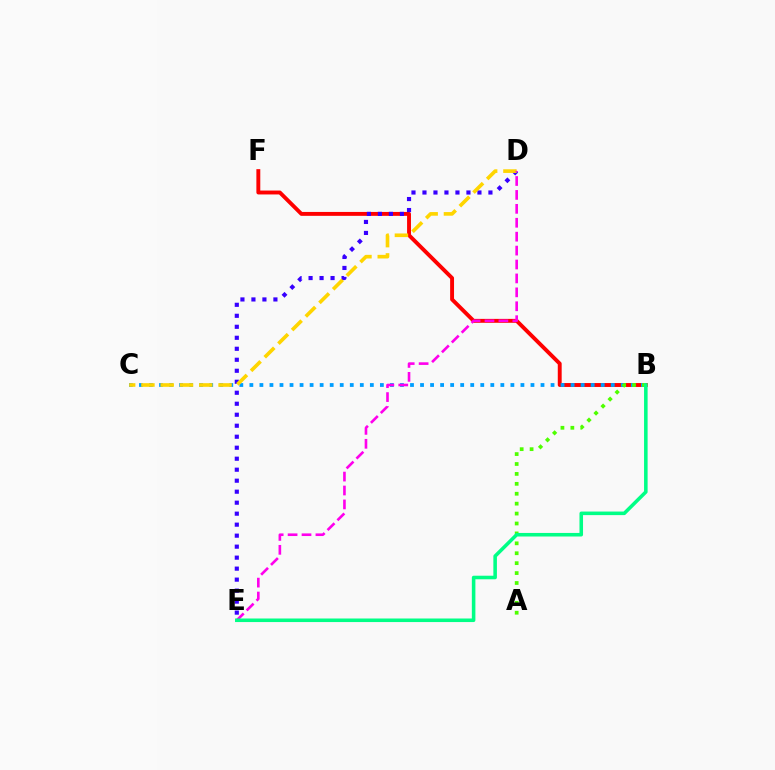{('B', 'F'): [{'color': '#ff0000', 'line_style': 'solid', 'thickness': 2.81}], ('B', 'C'): [{'color': '#009eff', 'line_style': 'dotted', 'thickness': 2.73}], ('D', 'E'): [{'color': '#3700ff', 'line_style': 'dotted', 'thickness': 2.99}, {'color': '#ff00ed', 'line_style': 'dashed', 'thickness': 1.89}], ('A', 'B'): [{'color': '#4fff00', 'line_style': 'dotted', 'thickness': 2.69}], ('C', 'D'): [{'color': '#ffd500', 'line_style': 'dashed', 'thickness': 2.62}], ('B', 'E'): [{'color': '#00ff86', 'line_style': 'solid', 'thickness': 2.56}]}